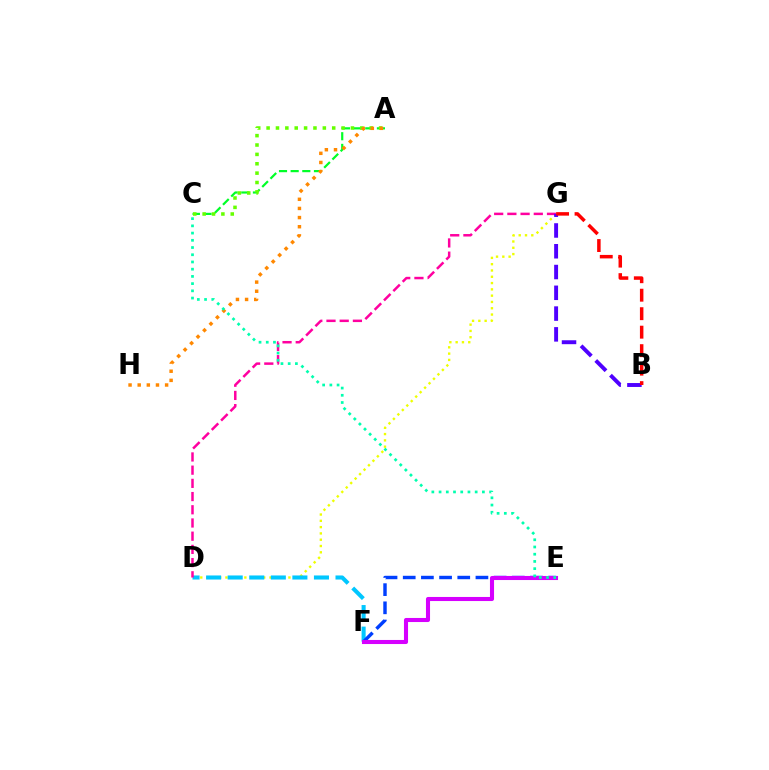{('D', 'G'): [{'color': '#eeff00', 'line_style': 'dotted', 'thickness': 1.71}, {'color': '#ff00a0', 'line_style': 'dashed', 'thickness': 1.79}], ('D', 'F'): [{'color': '#00c7ff', 'line_style': 'dashed', 'thickness': 2.93}], ('E', 'F'): [{'color': '#003fff', 'line_style': 'dashed', 'thickness': 2.47}, {'color': '#d600ff', 'line_style': 'solid', 'thickness': 2.94}], ('B', 'G'): [{'color': '#4f00ff', 'line_style': 'dashed', 'thickness': 2.82}, {'color': '#ff0000', 'line_style': 'dashed', 'thickness': 2.51}], ('A', 'C'): [{'color': '#00ff27', 'line_style': 'dashed', 'thickness': 1.58}, {'color': '#66ff00', 'line_style': 'dotted', 'thickness': 2.55}], ('A', 'H'): [{'color': '#ff8800', 'line_style': 'dotted', 'thickness': 2.48}], ('C', 'E'): [{'color': '#00ffaf', 'line_style': 'dotted', 'thickness': 1.96}]}